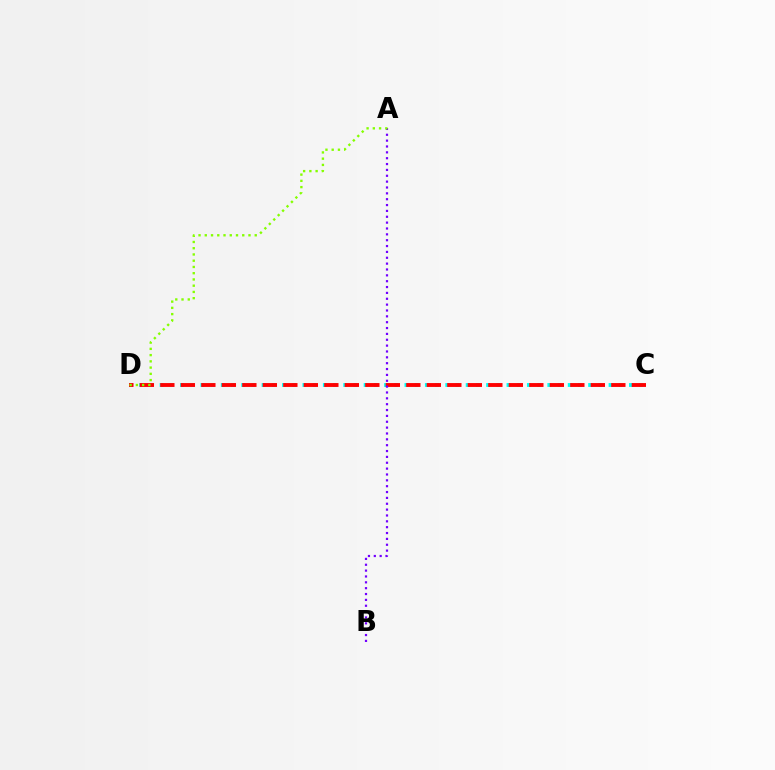{('C', 'D'): [{'color': '#00fff6', 'line_style': 'dotted', 'thickness': 2.77}, {'color': '#ff0000', 'line_style': 'dashed', 'thickness': 2.78}], ('A', 'B'): [{'color': '#7200ff', 'line_style': 'dotted', 'thickness': 1.59}], ('A', 'D'): [{'color': '#84ff00', 'line_style': 'dotted', 'thickness': 1.7}]}